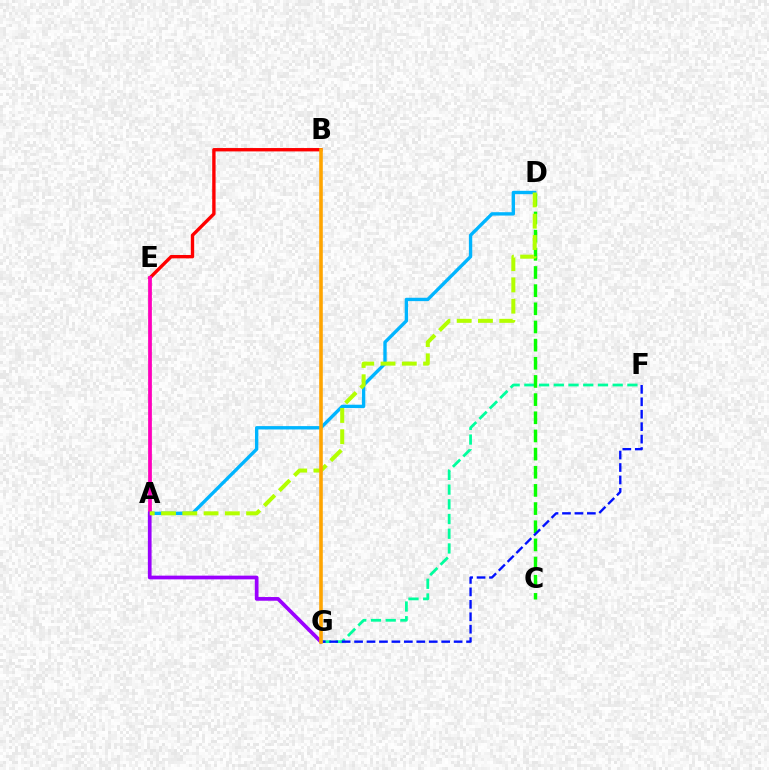{('A', 'D'): [{'color': '#00b5ff', 'line_style': 'solid', 'thickness': 2.42}, {'color': '#b3ff00', 'line_style': 'dashed', 'thickness': 2.89}], ('F', 'G'): [{'color': '#00ff9d', 'line_style': 'dashed', 'thickness': 2.0}, {'color': '#0010ff', 'line_style': 'dashed', 'thickness': 1.69}], ('B', 'E'): [{'color': '#ff0000', 'line_style': 'solid', 'thickness': 2.43}], ('C', 'D'): [{'color': '#08ff00', 'line_style': 'dashed', 'thickness': 2.47}], ('A', 'E'): [{'color': '#ff00bd', 'line_style': 'solid', 'thickness': 2.7}], ('A', 'G'): [{'color': '#9b00ff', 'line_style': 'solid', 'thickness': 2.67}], ('B', 'G'): [{'color': '#ffa500', 'line_style': 'solid', 'thickness': 2.58}]}